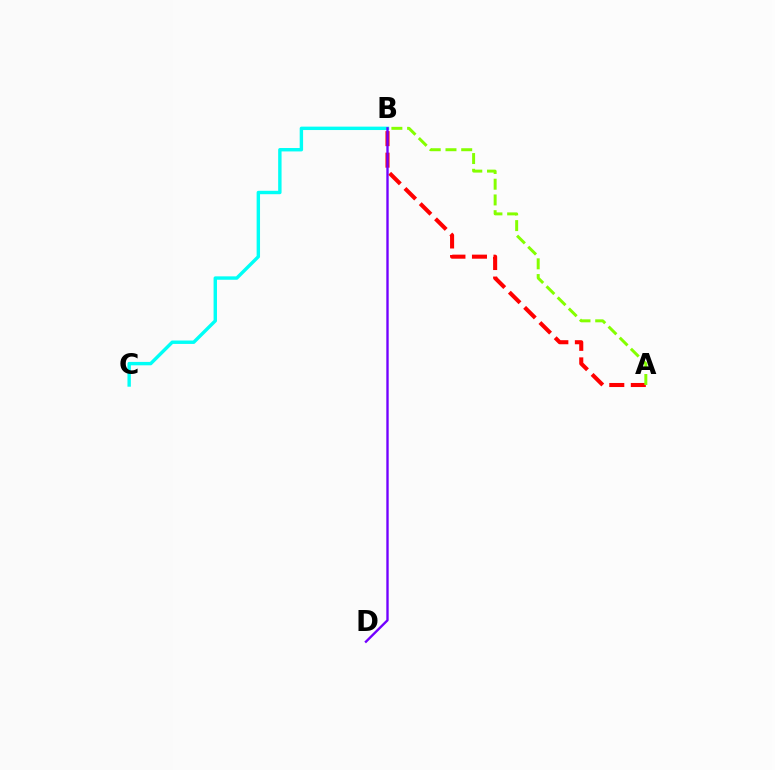{('A', 'B'): [{'color': '#ff0000', 'line_style': 'dashed', 'thickness': 2.93}, {'color': '#84ff00', 'line_style': 'dashed', 'thickness': 2.14}], ('B', 'C'): [{'color': '#00fff6', 'line_style': 'solid', 'thickness': 2.45}], ('B', 'D'): [{'color': '#7200ff', 'line_style': 'solid', 'thickness': 1.7}]}